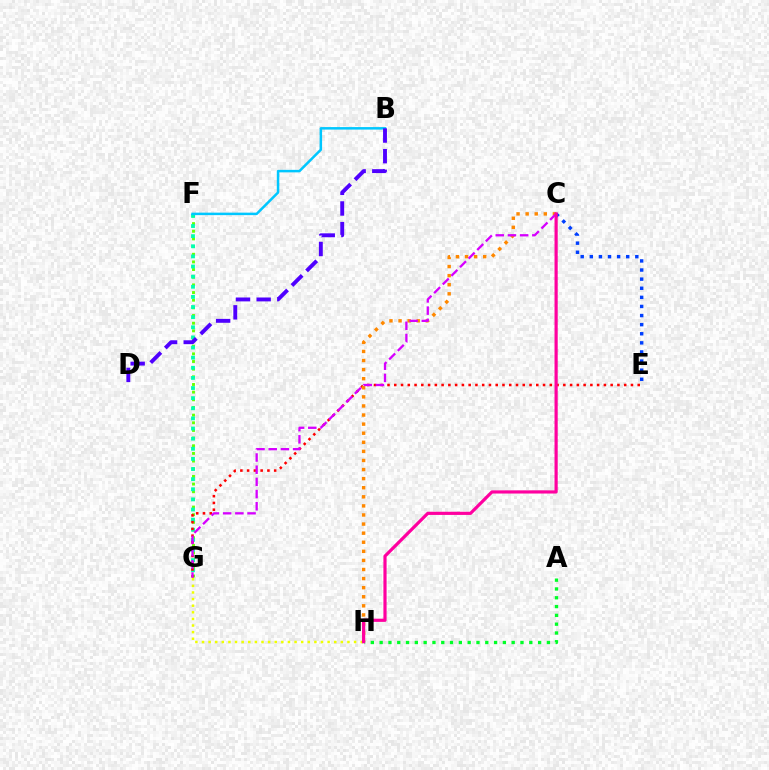{('F', 'G'): [{'color': '#66ff00', 'line_style': 'dotted', 'thickness': 2.08}, {'color': '#00ffaf', 'line_style': 'dotted', 'thickness': 2.75}], ('C', 'E'): [{'color': '#003fff', 'line_style': 'dotted', 'thickness': 2.47}], ('G', 'H'): [{'color': '#eeff00', 'line_style': 'dotted', 'thickness': 1.8}], ('B', 'F'): [{'color': '#00c7ff', 'line_style': 'solid', 'thickness': 1.8}], ('A', 'H'): [{'color': '#00ff27', 'line_style': 'dotted', 'thickness': 2.39}], ('E', 'G'): [{'color': '#ff0000', 'line_style': 'dotted', 'thickness': 1.84}], ('C', 'H'): [{'color': '#ff8800', 'line_style': 'dotted', 'thickness': 2.47}, {'color': '#ff00a0', 'line_style': 'solid', 'thickness': 2.29}], ('C', 'G'): [{'color': '#d600ff', 'line_style': 'dashed', 'thickness': 1.66}], ('B', 'D'): [{'color': '#4f00ff', 'line_style': 'dashed', 'thickness': 2.8}]}